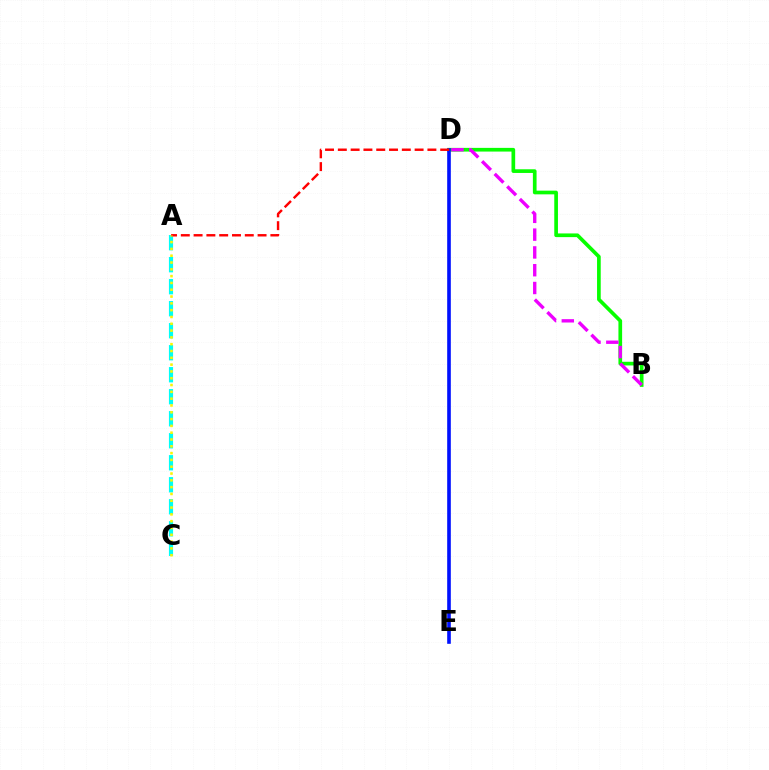{('A', 'C'): [{'color': '#00fff6', 'line_style': 'dashed', 'thickness': 2.99}, {'color': '#fcf500', 'line_style': 'dotted', 'thickness': 1.85}], ('B', 'D'): [{'color': '#08ff00', 'line_style': 'solid', 'thickness': 2.65}, {'color': '#ee00ff', 'line_style': 'dashed', 'thickness': 2.42}], ('D', 'E'): [{'color': '#0010ff', 'line_style': 'solid', 'thickness': 2.61}], ('A', 'D'): [{'color': '#ff0000', 'line_style': 'dashed', 'thickness': 1.74}]}